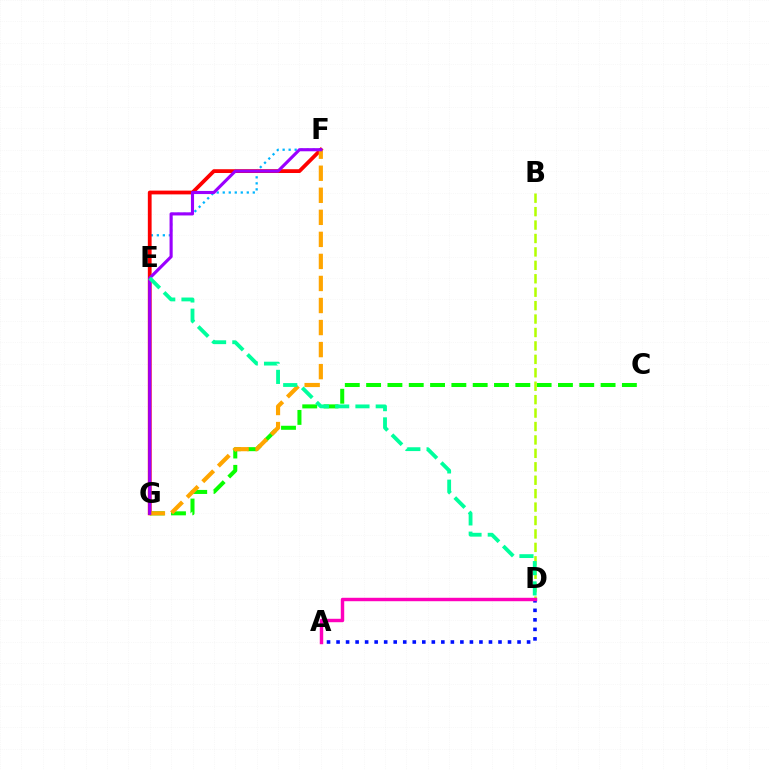{('A', 'D'): [{'color': '#0010ff', 'line_style': 'dotted', 'thickness': 2.59}, {'color': '#ff00bd', 'line_style': 'solid', 'thickness': 2.47}], ('C', 'G'): [{'color': '#08ff00', 'line_style': 'dashed', 'thickness': 2.9}], ('F', 'G'): [{'color': '#00b5ff', 'line_style': 'dotted', 'thickness': 1.63}, {'color': '#ff0000', 'line_style': 'solid', 'thickness': 2.72}, {'color': '#ffa500', 'line_style': 'dashed', 'thickness': 2.99}, {'color': '#9b00ff', 'line_style': 'solid', 'thickness': 2.25}], ('B', 'D'): [{'color': '#b3ff00', 'line_style': 'dashed', 'thickness': 1.82}], ('D', 'E'): [{'color': '#00ff9d', 'line_style': 'dashed', 'thickness': 2.75}]}